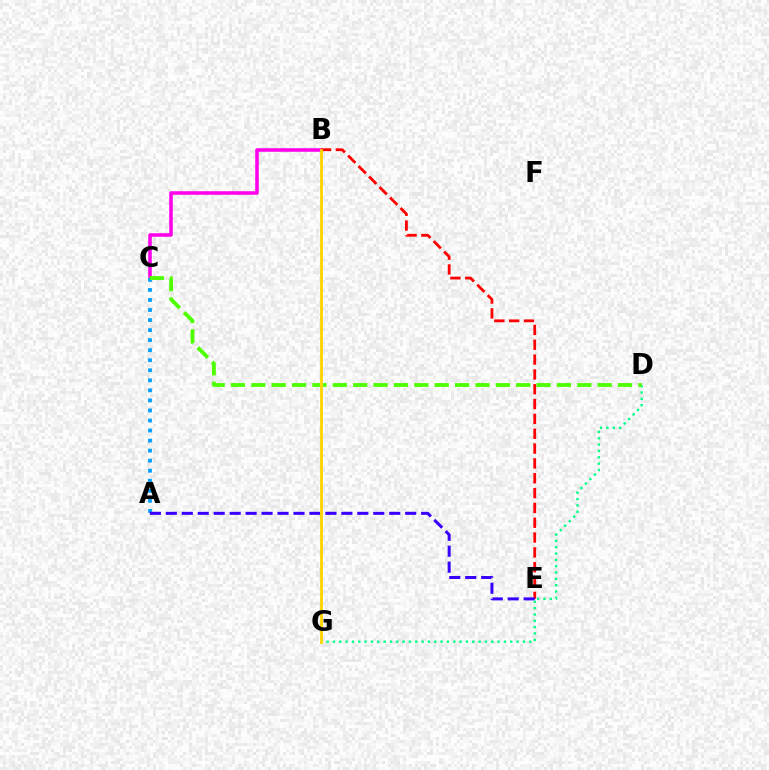{('B', 'C'): [{'color': '#ff00ed', 'line_style': 'solid', 'thickness': 2.56}], ('A', 'C'): [{'color': '#009eff', 'line_style': 'dotted', 'thickness': 2.73}], ('B', 'E'): [{'color': '#ff0000', 'line_style': 'dashed', 'thickness': 2.01}], ('D', 'G'): [{'color': '#00ff86', 'line_style': 'dotted', 'thickness': 1.72}], ('A', 'E'): [{'color': '#3700ff', 'line_style': 'dashed', 'thickness': 2.17}], ('C', 'D'): [{'color': '#4fff00', 'line_style': 'dashed', 'thickness': 2.77}], ('B', 'G'): [{'color': '#ffd500', 'line_style': 'solid', 'thickness': 2.03}]}